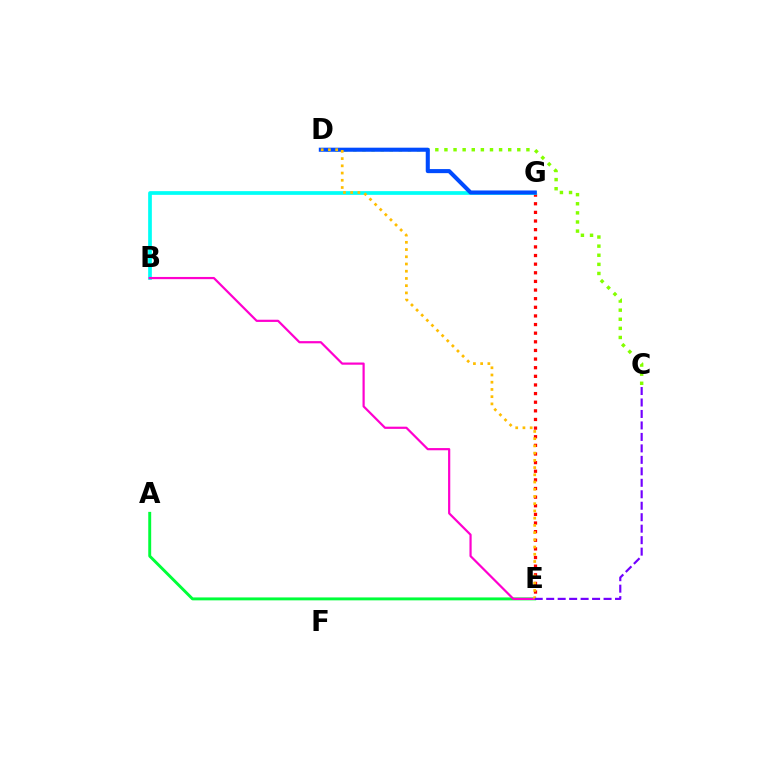{('A', 'E'): [{'color': '#00ff39', 'line_style': 'solid', 'thickness': 2.11}], ('C', 'D'): [{'color': '#84ff00', 'line_style': 'dotted', 'thickness': 2.47}], ('E', 'G'): [{'color': '#ff0000', 'line_style': 'dotted', 'thickness': 2.34}], ('B', 'G'): [{'color': '#00fff6', 'line_style': 'solid', 'thickness': 2.67}], ('B', 'E'): [{'color': '#ff00cf', 'line_style': 'solid', 'thickness': 1.59}], ('D', 'G'): [{'color': '#004bff', 'line_style': 'solid', 'thickness': 2.93}], ('D', 'E'): [{'color': '#ffbd00', 'line_style': 'dotted', 'thickness': 1.96}], ('C', 'E'): [{'color': '#7200ff', 'line_style': 'dashed', 'thickness': 1.56}]}